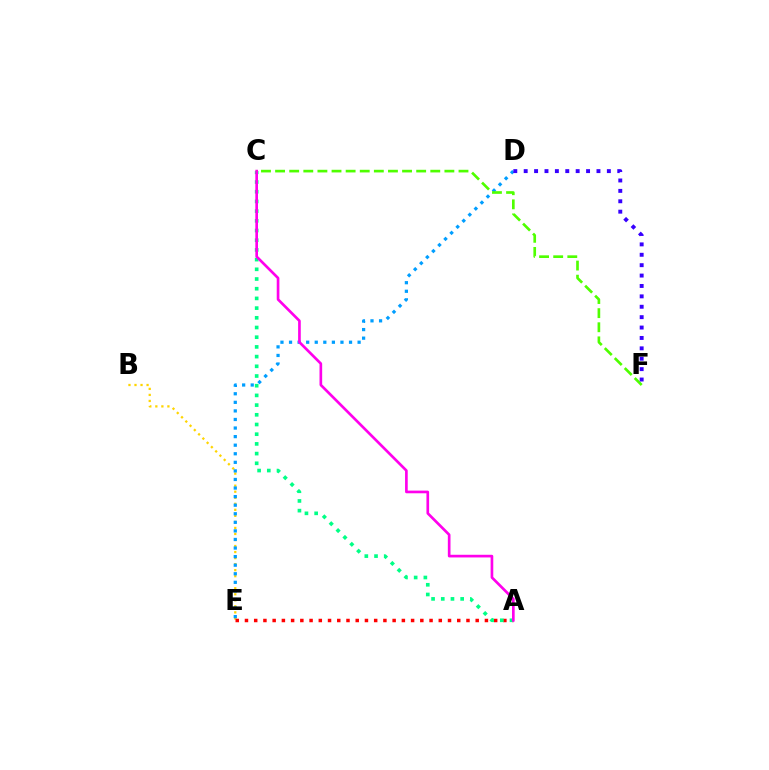{('B', 'E'): [{'color': '#ffd500', 'line_style': 'dotted', 'thickness': 1.64}], ('A', 'E'): [{'color': '#ff0000', 'line_style': 'dotted', 'thickness': 2.51}], ('A', 'C'): [{'color': '#00ff86', 'line_style': 'dotted', 'thickness': 2.64}, {'color': '#ff00ed', 'line_style': 'solid', 'thickness': 1.92}], ('D', 'E'): [{'color': '#009eff', 'line_style': 'dotted', 'thickness': 2.33}], ('C', 'F'): [{'color': '#4fff00', 'line_style': 'dashed', 'thickness': 1.92}], ('D', 'F'): [{'color': '#3700ff', 'line_style': 'dotted', 'thickness': 2.82}]}